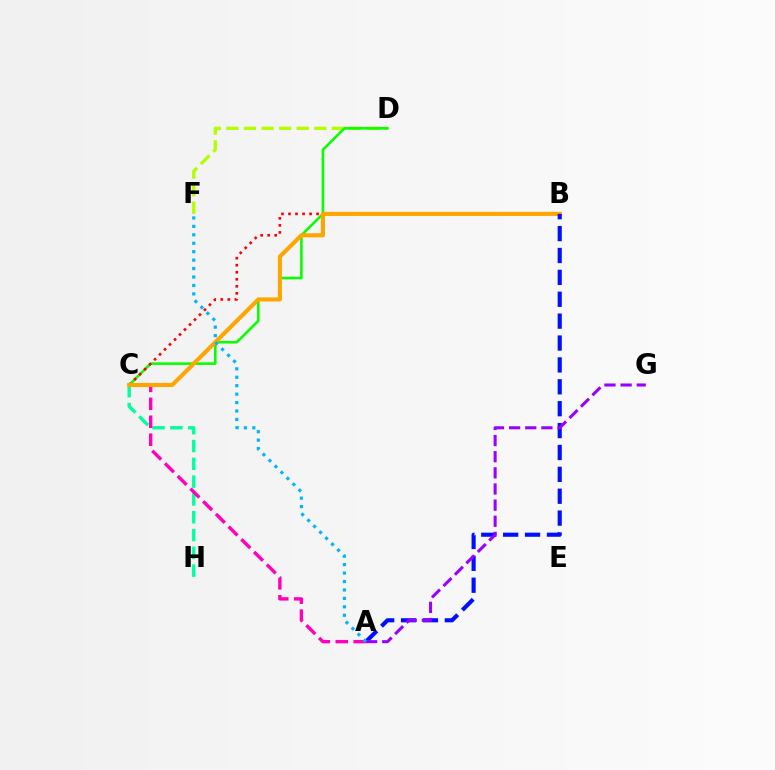{('C', 'H'): [{'color': '#00ff9d', 'line_style': 'dashed', 'thickness': 2.42}], ('D', 'F'): [{'color': '#b3ff00', 'line_style': 'dashed', 'thickness': 2.39}], ('A', 'C'): [{'color': '#ff00bd', 'line_style': 'dashed', 'thickness': 2.44}], ('C', 'D'): [{'color': '#08ff00', 'line_style': 'solid', 'thickness': 1.86}], ('B', 'C'): [{'color': '#ff0000', 'line_style': 'dotted', 'thickness': 1.91}, {'color': '#ffa500', 'line_style': 'solid', 'thickness': 2.95}], ('A', 'B'): [{'color': '#0010ff', 'line_style': 'dashed', 'thickness': 2.97}], ('A', 'G'): [{'color': '#9b00ff', 'line_style': 'dashed', 'thickness': 2.19}], ('A', 'F'): [{'color': '#00b5ff', 'line_style': 'dotted', 'thickness': 2.29}]}